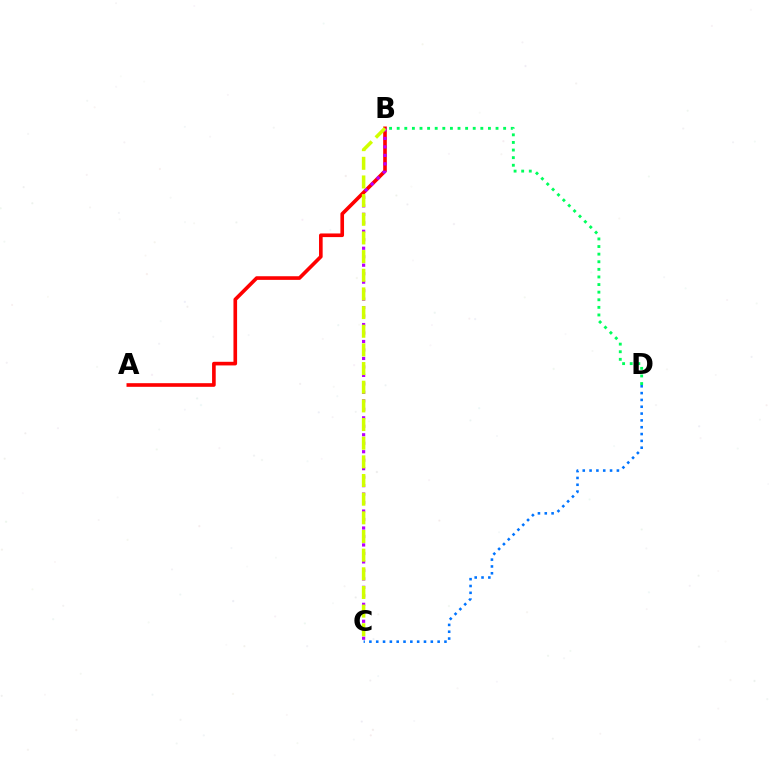{('A', 'B'): [{'color': '#ff0000', 'line_style': 'solid', 'thickness': 2.62}], ('B', 'D'): [{'color': '#00ff5c', 'line_style': 'dotted', 'thickness': 2.07}], ('B', 'C'): [{'color': '#b900ff', 'line_style': 'dotted', 'thickness': 2.3}, {'color': '#d1ff00', 'line_style': 'dashed', 'thickness': 2.53}], ('C', 'D'): [{'color': '#0074ff', 'line_style': 'dotted', 'thickness': 1.85}]}